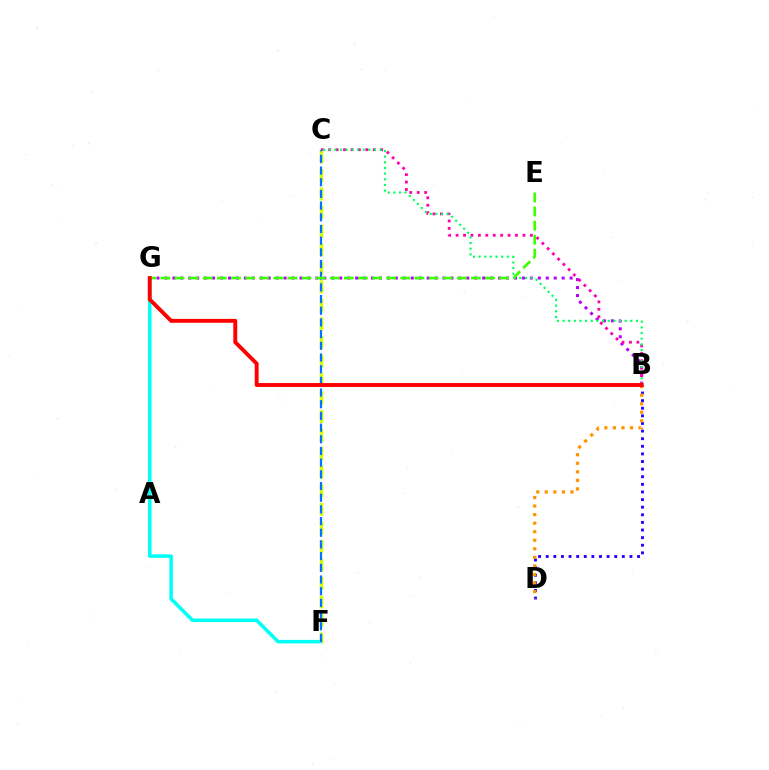{('B', 'G'): [{'color': '#b900ff', 'line_style': 'dotted', 'thickness': 2.16}, {'color': '#ff0000', 'line_style': 'solid', 'thickness': 2.81}], ('F', 'G'): [{'color': '#00fff6', 'line_style': 'solid', 'thickness': 2.55}], ('B', 'D'): [{'color': '#2500ff', 'line_style': 'dotted', 'thickness': 2.07}, {'color': '#ff9400', 'line_style': 'dotted', 'thickness': 2.32}], ('B', 'C'): [{'color': '#ff00ac', 'line_style': 'dotted', 'thickness': 2.02}, {'color': '#00ff5c', 'line_style': 'dotted', 'thickness': 1.54}], ('C', 'F'): [{'color': '#d1ff00', 'line_style': 'dashed', 'thickness': 2.52}, {'color': '#0074ff', 'line_style': 'dashed', 'thickness': 1.59}], ('E', 'G'): [{'color': '#3dff00', 'line_style': 'dashed', 'thickness': 1.92}]}